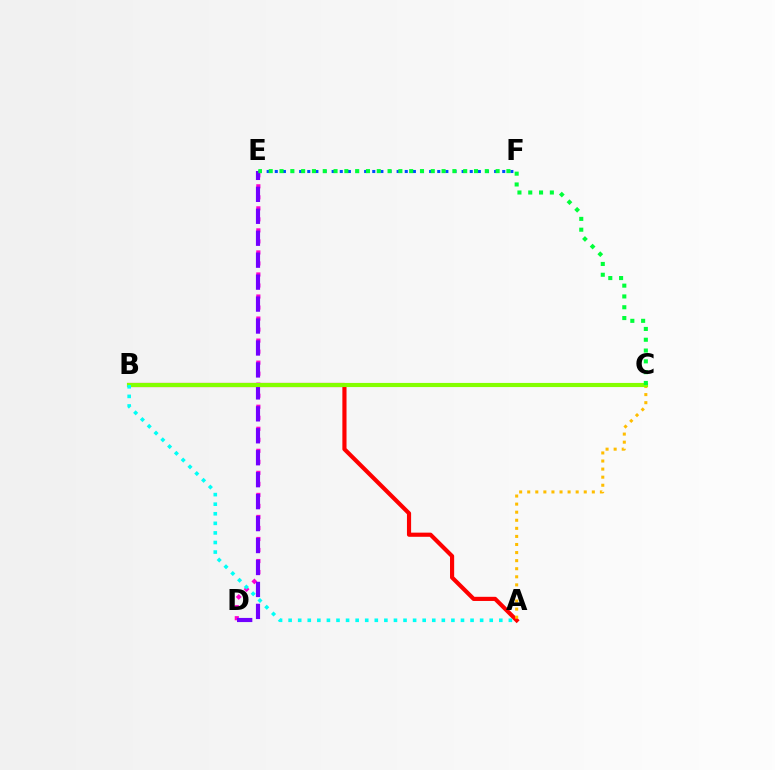{('A', 'B'): [{'color': '#ff0000', 'line_style': 'solid', 'thickness': 2.99}, {'color': '#00fff6', 'line_style': 'dotted', 'thickness': 2.6}], ('D', 'E'): [{'color': '#ff00cf', 'line_style': 'dotted', 'thickness': 2.99}, {'color': '#7200ff', 'line_style': 'dashed', 'thickness': 2.98}], ('A', 'C'): [{'color': '#ffbd00', 'line_style': 'dotted', 'thickness': 2.19}], ('B', 'C'): [{'color': '#84ff00', 'line_style': 'solid', 'thickness': 2.97}], ('E', 'F'): [{'color': '#004bff', 'line_style': 'dotted', 'thickness': 2.21}], ('C', 'E'): [{'color': '#00ff39', 'line_style': 'dotted', 'thickness': 2.94}]}